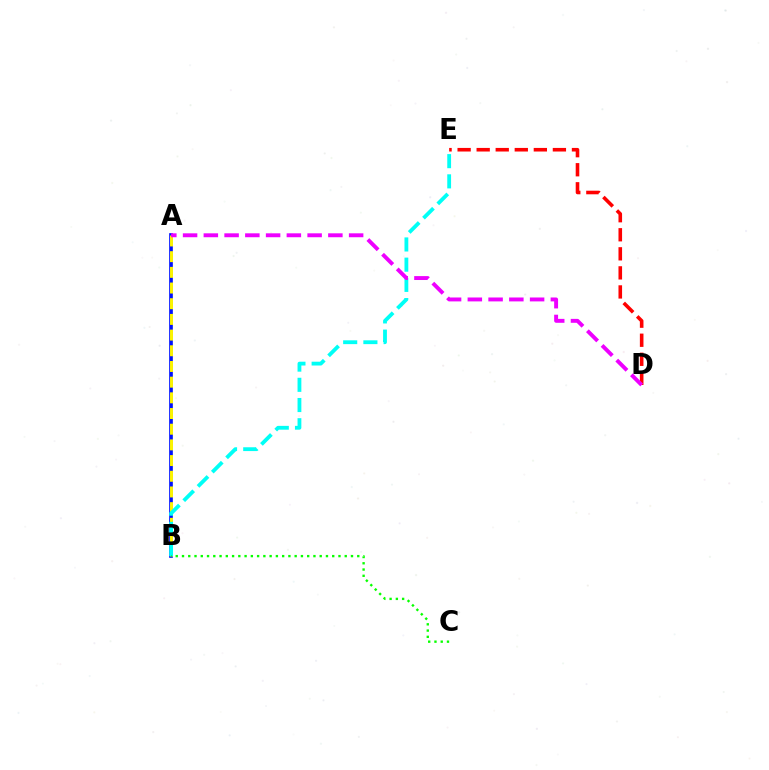{('A', 'B'): [{'color': '#0010ff', 'line_style': 'solid', 'thickness': 2.64}, {'color': '#fcf500', 'line_style': 'dashed', 'thickness': 2.13}], ('B', 'E'): [{'color': '#00fff6', 'line_style': 'dashed', 'thickness': 2.74}], ('D', 'E'): [{'color': '#ff0000', 'line_style': 'dashed', 'thickness': 2.59}], ('A', 'D'): [{'color': '#ee00ff', 'line_style': 'dashed', 'thickness': 2.82}], ('B', 'C'): [{'color': '#08ff00', 'line_style': 'dotted', 'thickness': 1.7}]}